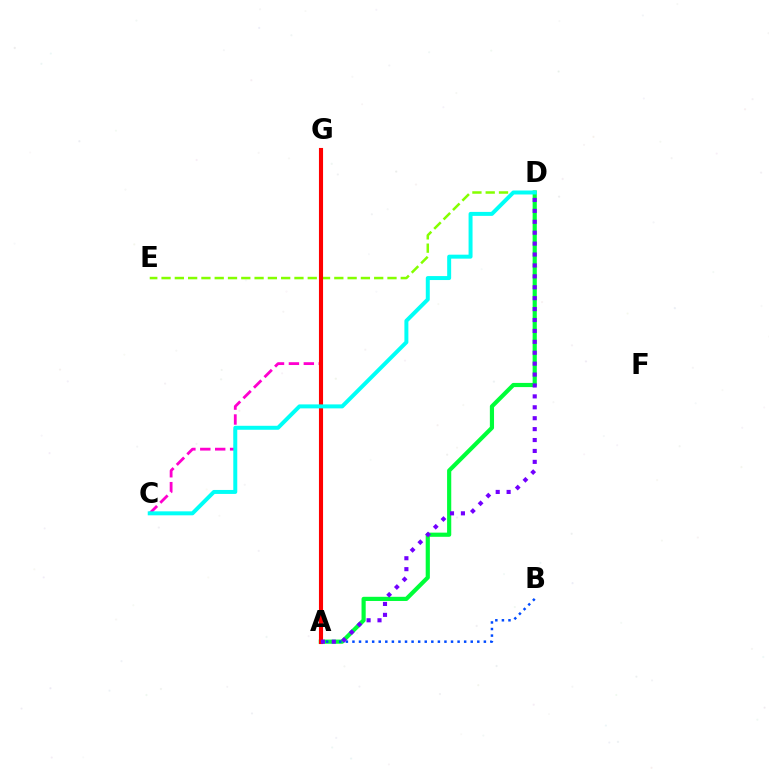{('C', 'G'): [{'color': '#ff00cf', 'line_style': 'dashed', 'thickness': 2.03}], ('A', 'D'): [{'color': '#00ff39', 'line_style': 'solid', 'thickness': 3.0}, {'color': '#7200ff', 'line_style': 'dotted', 'thickness': 2.96}], ('D', 'E'): [{'color': '#84ff00', 'line_style': 'dashed', 'thickness': 1.81}], ('A', 'B'): [{'color': '#004bff', 'line_style': 'dotted', 'thickness': 1.79}], ('A', 'G'): [{'color': '#ffbd00', 'line_style': 'solid', 'thickness': 2.17}, {'color': '#ff0000', 'line_style': 'solid', 'thickness': 2.95}], ('C', 'D'): [{'color': '#00fff6', 'line_style': 'solid', 'thickness': 2.86}]}